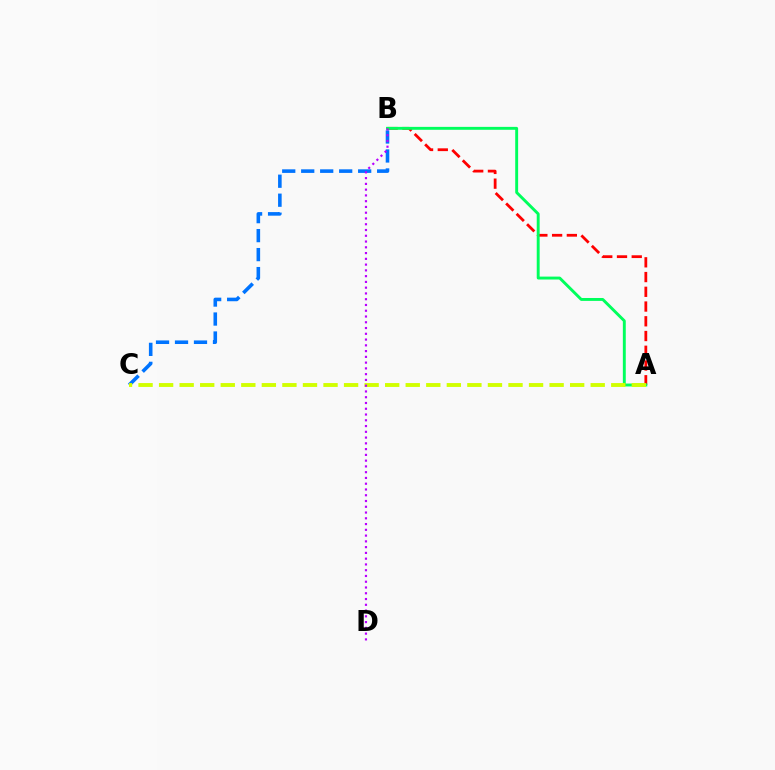{('A', 'B'): [{'color': '#ff0000', 'line_style': 'dashed', 'thickness': 2.0}, {'color': '#00ff5c', 'line_style': 'solid', 'thickness': 2.09}], ('B', 'C'): [{'color': '#0074ff', 'line_style': 'dashed', 'thickness': 2.58}], ('A', 'C'): [{'color': '#d1ff00', 'line_style': 'dashed', 'thickness': 2.79}], ('B', 'D'): [{'color': '#b900ff', 'line_style': 'dotted', 'thickness': 1.57}]}